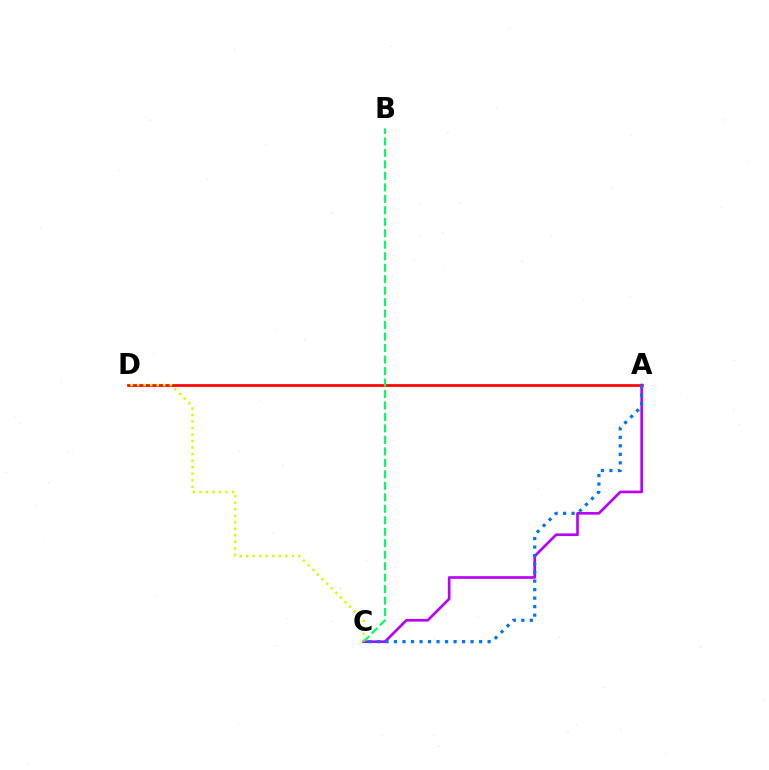{('A', 'D'): [{'color': '#ff0000', 'line_style': 'solid', 'thickness': 1.94}], ('A', 'C'): [{'color': '#b900ff', 'line_style': 'solid', 'thickness': 1.91}, {'color': '#0074ff', 'line_style': 'dotted', 'thickness': 2.31}], ('C', 'D'): [{'color': '#d1ff00', 'line_style': 'dotted', 'thickness': 1.77}], ('B', 'C'): [{'color': '#00ff5c', 'line_style': 'dashed', 'thickness': 1.56}]}